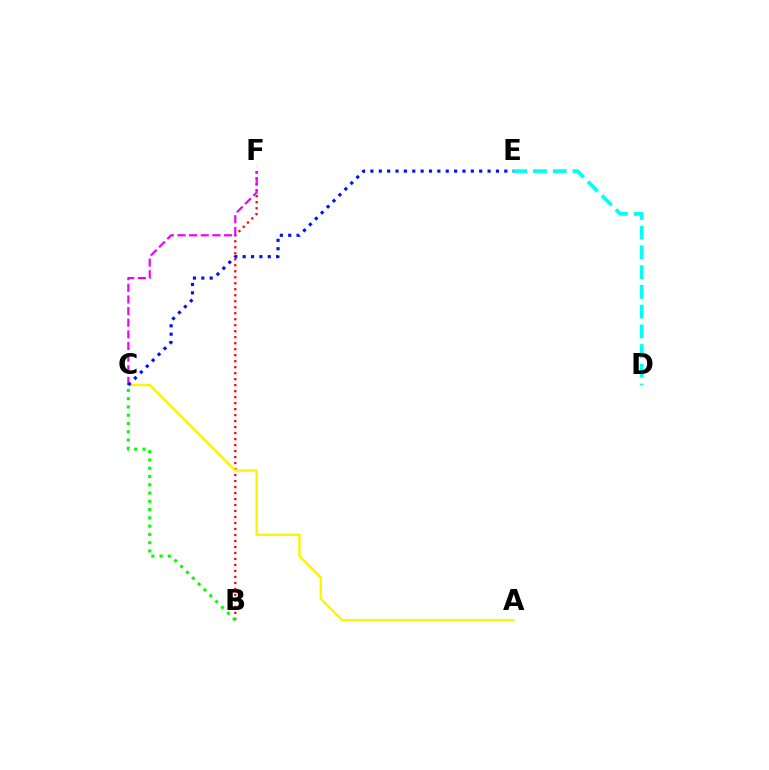{('B', 'F'): [{'color': '#ff0000', 'line_style': 'dotted', 'thickness': 1.63}], ('A', 'C'): [{'color': '#fcf500', 'line_style': 'solid', 'thickness': 1.75}], ('C', 'F'): [{'color': '#ee00ff', 'line_style': 'dashed', 'thickness': 1.58}], ('B', 'C'): [{'color': '#08ff00', 'line_style': 'dotted', 'thickness': 2.25}], ('D', 'E'): [{'color': '#00fff6', 'line_style': 'dashed', 'thickness': 2.68}], ('C', 'E'): [{'color': '#0010ff', 'line_style': 'dotted', 'thickness': 2.27}]}